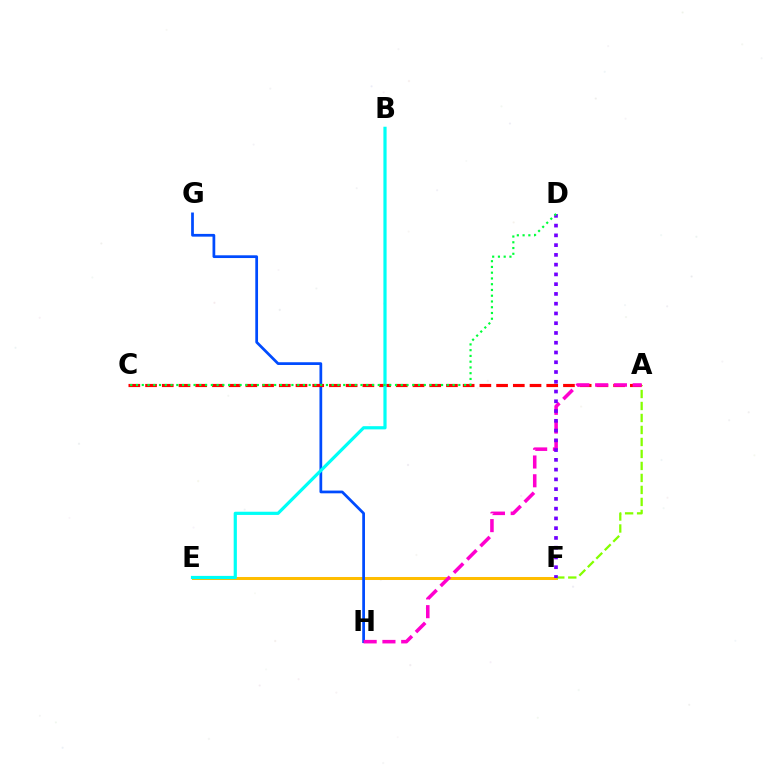{('E', 'F'): [{'color': '#ffbd00', 'line_style': 'solid', 'thickness': 2.17}], ('A', 'F'): [{'color': '#84ff00', 'line_style': 'dashed', 'thickness': 1.63}], ('G', 'H'): [{'color': '#004bff', 'line_style': 'solid', 'thickness': 1.97}], ('A', 'C'): [{'color': '#ff0000', 'line_style': 'dashed', 'thickness': 2.27}], ('A', 'H'): [{'color': '#ff00cf', 'line_style': 'dashed', 'thickness': 2.55}], ('D', 'F'): [{'color': '#7200ff', 'line_style': 'dotted', 'thickness': 2.65}], ('B', 'E'): [{'color': '#00fff6', 'line_style': 'solid', 'thickness': 2.31}], ('C', 'D'): [{'color': '#00ff39', 'line_style': 'dotted', 'thickness': 1.56}]}